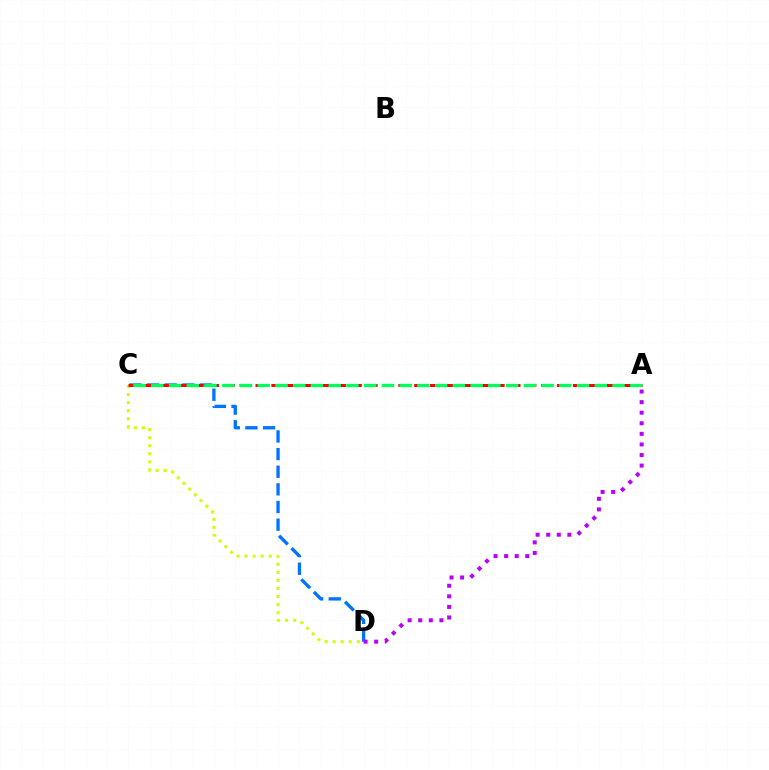{('C', 'D'): [{'color': '#d1ff00', 'line_style': 'dotted', 'thickness': 2.19}, {'color': '#0074ff', 'line_style': 'dashed', 'thickness': 2.4}], ('A', 'C'): [{'color': '#ff0000', 'line_style': 'dashed', 'thickness': 2.16}, {'color': '#00ff5c', 'line_style': 'dashed', 'thickness': 2.41}], ('A', 'D'): [{'color': '#b900ff', 'line_style': 'dotted', 'thickness': 2.87}]}